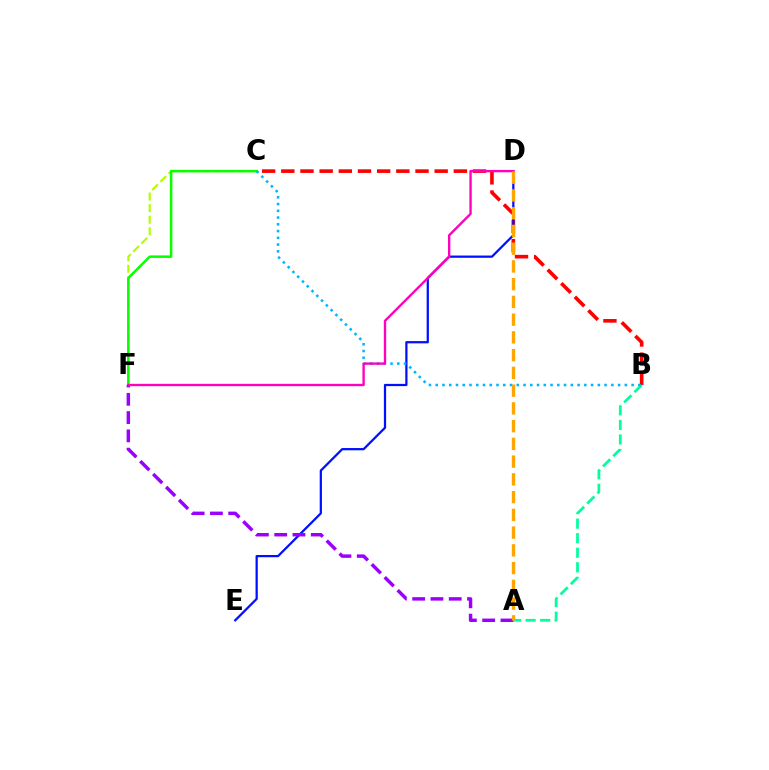{('C', 'F'): [{'color': '#b3ff00', 'line_style': 'dashed', 'thickness': 1.57}, {'color': '#08ff00', 'line_style': 'solid', 'thickness': 1.8}], ('B', 'C'): [{'color': '#ff0000', 'line_style': 'dashed', 'thickness': 2.6}, {'color': '#00b5ff', 'line_style': 'dotted', 'thickness': 1.84}], ('D', 'E'): [{'color': '#0010ff', 'line_style': 'solid', 'thickness': 1.62}], ('A', 'B'): [{'color': '#00ff9d', 'line_style': 'dashed', 'thickness': 1.98}], ('A', 'F'): [{'color': '#9b00ff', 'line_style': 'dashed', 'thickness': 2.48}], ('D', 'F'): [{'color': '#ff00bd', 'line_style': 'solid', 'thickness': 1.7}], ('A', 'D'): [{'color': '#ffa500', 'line_style': 'dashed', 'thickness': 2.41}]}